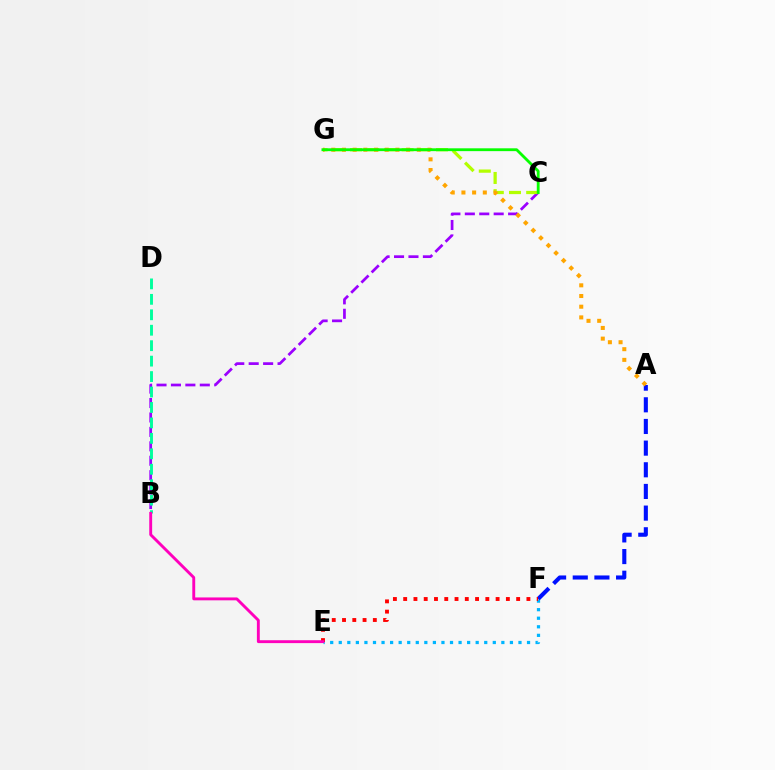{('B', 'C'): [{'color': '#9b00ff', 'line_style': 'dashed', 'thickness': 1.96}], ('B', 'D'): [{'color': '#00ff9d', 'line_style': 'dashed', 'thickness': 2.1}], ('C', 'G'): [{'color': '#b3ff00', 'line_style': 'dashed', 'thickness': 2.34}, {'color': '#08ff00', 'line_style': 'solid', 'thickness': 2.03}], ('E', 'F'): [{'color': '#00b5ff', 'line_style': 'dotted', 'thickness': 2.33}, {'color': '#ff0000', 'line_style': 'dotted', 'thickness': 2.79}], ('A', 'F'): [{'color': '#0010ff', 'line_style': 'dashed', 'thickness': 2.94}], ('A', 'G'): [{'color': '#ffa500', 'line_style': 'dotted', 'thickness': 2.9}], ('B', 'E'): [{'color': '#ff00bd', 'line_style': 'solid', 'thickness': 2.08}]}